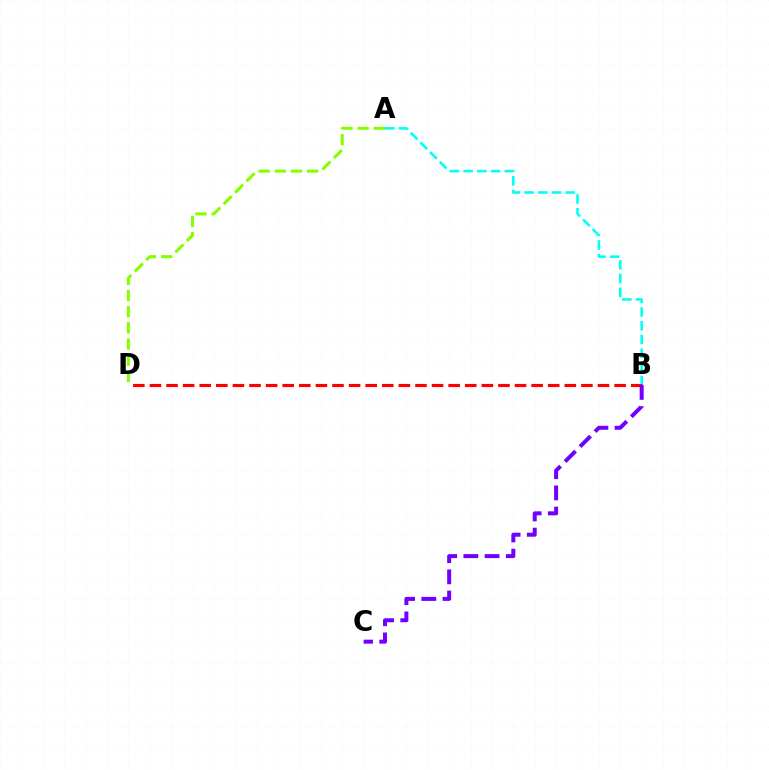{('A', 'B'): [{'color': '#00fff6', 'line_style': 'dashed', 'thickness': 1.86}], ('B', 'D'): [{'color': '#ff0000', 'line_style': 'dashed', 'thickness': 2.25}], ('A', 'D'): [{'color': '#84ff00', 'line_style': 'dashed', 'thickness': 2.2}], ('B', 'C'): [{'color': '#7200ff', 'line_style': 'dashed', 'thickness': 2.88}]}